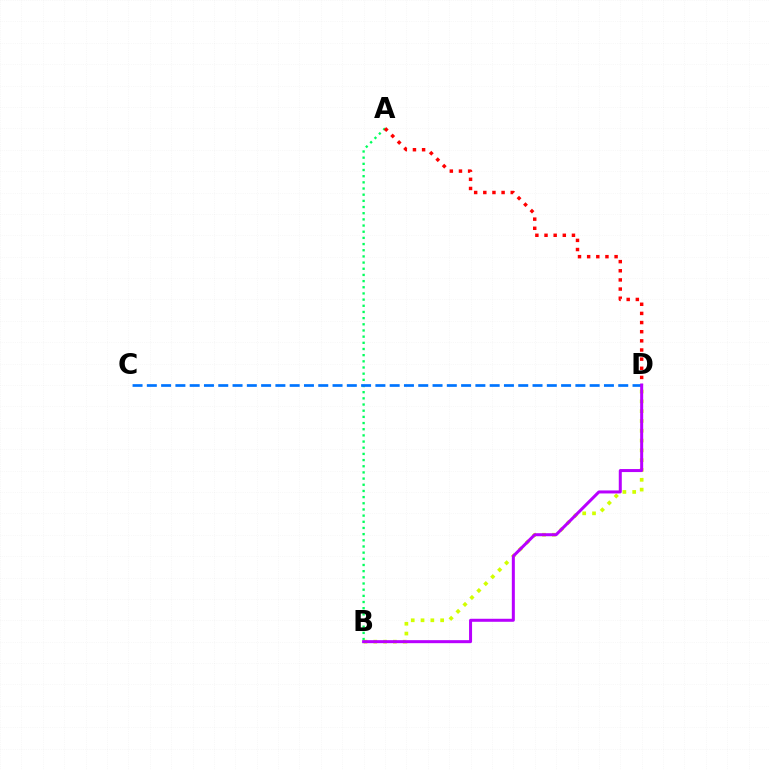{('A', 'B'): [{'color': '#00ff5c', 'line_style': 'dotted', 'thickness': 1.68}], ('B', 'D'): [{'color': '#d1ff00', 'line_style': 'dotted', 'thickness': 2.66}, {'color': '#b900ff', 'line_style': 'solid', 'thickness': 2.17}], ('C', 'D'): [{'color': '#0074ff', 'line_style': 'dashed', 'thickness': 1.94}], ('A', 'D'): [{'color': '#ff0000', 'line_style': 'dotted', 'thickness': 2.48}]}